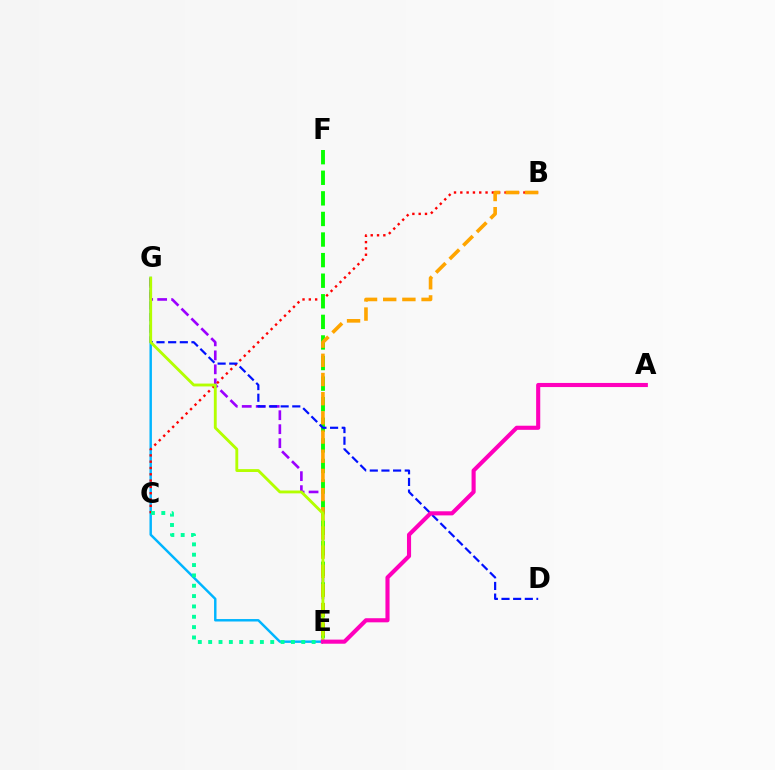{('E', 'G'): [{'color': '#00b5ff', 'line_style': 'solid', 'thickness': 1.77}, {'color': '#9b00ff', 'line_style': 'dashed', 'thickness': 1.9}, {'color': '#b3ff00', 'line_style': 'solid', 'thickness': 2.06}], ('B', 'C'): [{'color': '#ff0000', 'line_style': 'dotted', 'thickness': 1.71}], ('E', 'F'): [{'color': '#08ff00', 'line_style': 'dashed', 'thickness': 2.8}], ('B', 'E'): [{'color': '#ffa500', 'line_style': 'dashed', 'thickness': 2.61}], ('D', 'G'): [{'color': '#0010ff', 'line_style': 'dashed', 'thickness': 1.58}], ('C', 'E'): [{'color': '#00ff9d', 'line_style': 'dotted', 'thickness': 2.81}], ('A', 'E'): [{'color': '#ff00bd', 'line_style': 'solid', 'thickness': 2.96}]}